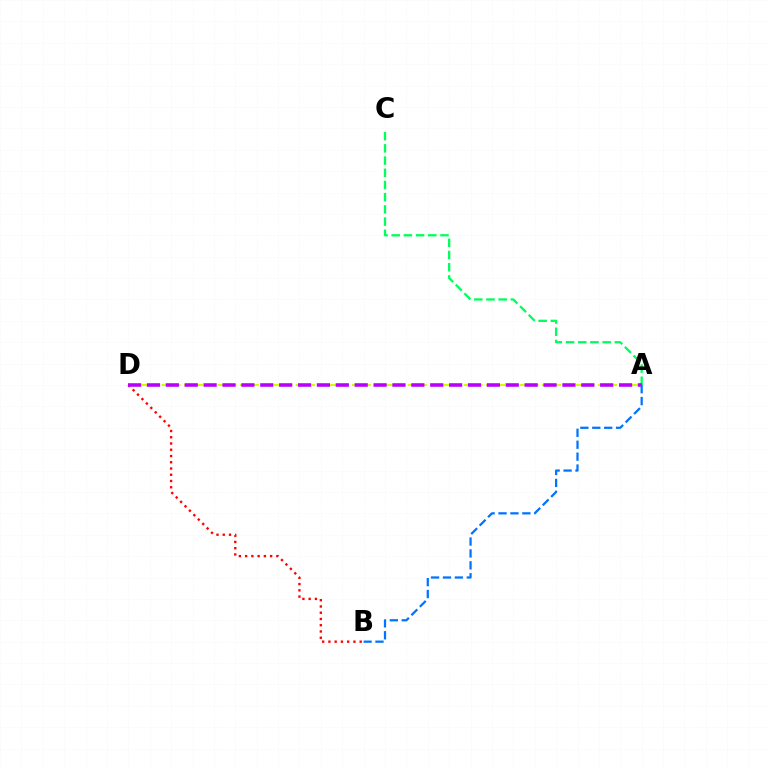{('B', 'D'): [{'color': '#ff0000', 'line_style': 'dotted', 'thickness': 1.7}], ('A', 'C'): [{'color': '#00ff5c', 'line_style': 'dashed', 'thickness': 1.66}], ('A', 'D'): [{'color': '#d1ff00', 'line_style': 'dashed', 'thickness': 1.52}, {'color': '#b900ff', 'line_style': 'dashed', 'thickness': 2.57}], ('A', 'B'): [{'color': '#0074ff', 'line_style': 'dashed', 'thickness': 1.62}]}